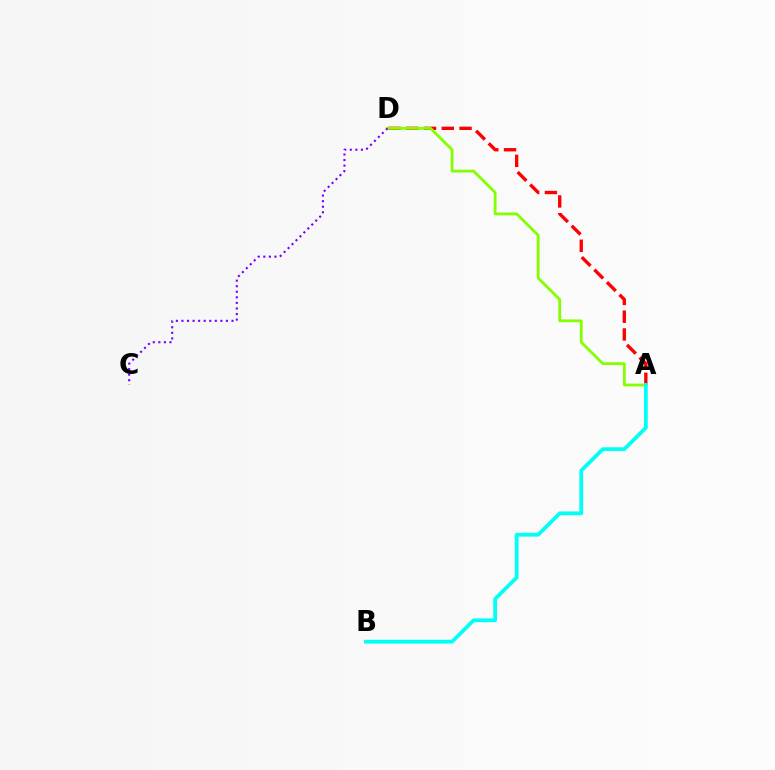{('A', 'D'): [{'color': '#ff0000', 'line_style': 'dashed', 'thickness': 2.41}, {'color': '#84ff00', 'line_style': 'solid', 'thickness': 2.02}], ('A', 'B'): [{'color': '#00fff6', 'line_style': 'solid', 'thickness': 2.71}], ('C', 'D'): [{'color': '#7200ff', 'line_style': 'dotted', 'thickness': 1.51}]}